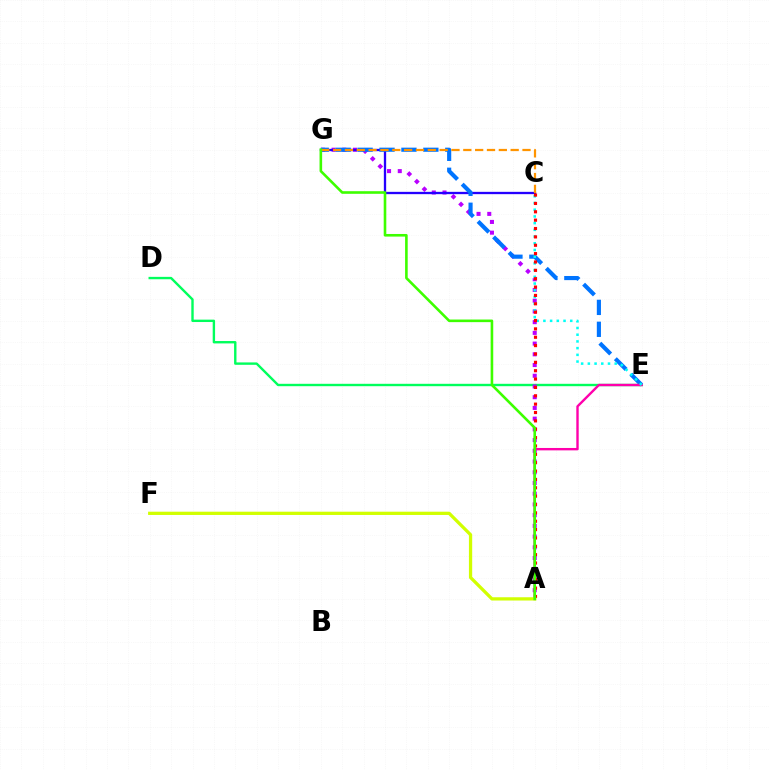{('D', 'E'): [{'color': '#00ff5c', 'line_style': 'solid', 'thickness': 1.72}], ('A', 'G'): [{'color': '#b900ff', 'line_style': 'dotted', 'thickness': 2.91}, {'color': '#3dff00', 'line_style': 'solid', 'thickness': 1.88}], ('C', 'G'): [{'color': '#2500ff', 'line_style': 'solid', 'thickness': 1.67}, {'color': '#ff9400', 'line_style': 'dashed', 'thickness': 1.61}], ('E', 'G'): [{'color': '#0074ff', 'line_style': 'dashed', 'thickness': 2.98}], ('A', 'E'): [{'color': '#ff00ac', 'line_style': 'solid', 'thickness': 1.72}], ('C', 'E'): [{'color': '#00fff6', 'line_style': 'dotted', 'thickness': 1.82}], ('A', 'C'): [{'color': '#ff0000', 'line_style': 'dotted', 'thickness': 2.27}], ('A', 'F'): [{'color': '#d1ff00', 'line_style': 'solid', 'thickness': 2.35}]}